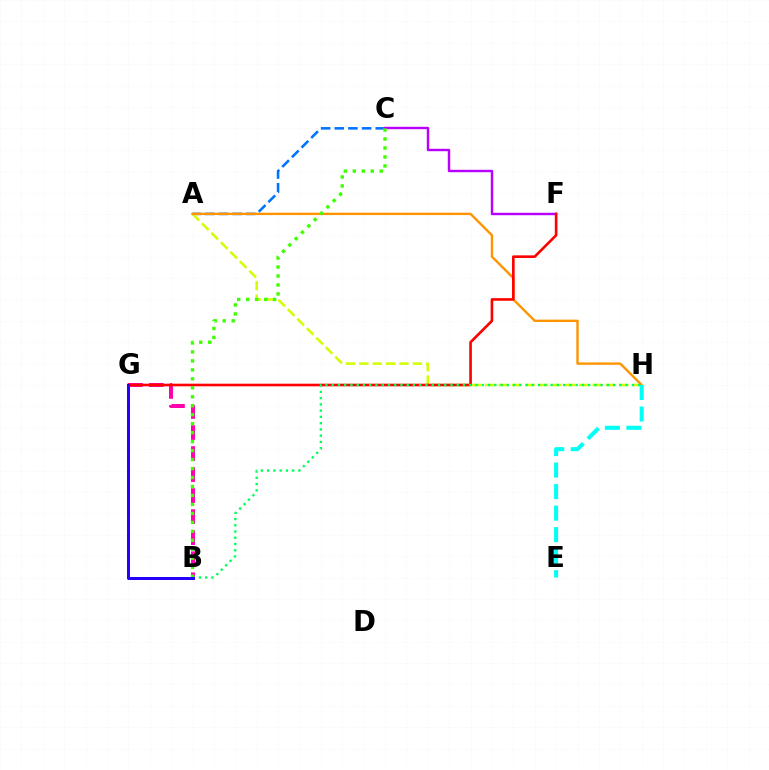{('A', 'C'): [{'color': '#0074ff', 'line_style': 'dashed', 'thickness': 1.85}], ('A', 'H'): [{'color': '#d1ff00', 'line_style': 'dashed', 'thickness': 1.82}, {'color': '#ff9400', 'line_style': 'solid', 'thickness': 1.71}], ('B', 'G'): [{'color': '#ff00ac', 'line_style': 'dashed', 'thickness': 2.86}, {'color': '#2500ff', 'line_style': 'solid', 'thickness': 2.17}], ('C', 'F'): [{'color': '#b900ff', 'line_style': 'solid', 'thickness': 1.75}], ('F', 'G'): [{'color': '#ff0000', 'line_style': 'solid', 'thickness': 1.89}], ('B', 'H'): [{'color': '#00ff5c', 'line_style': 'dotted', 'thickness': 1.7}], ('E', 'H'): [{'color': '#00fff6', 'line_style': 'dashed', 'thickness': 2.92}], ('B', 'C'): [{'color': '#3dff00', 'line_style': 'dotted', 'thickness': 2.44}]}